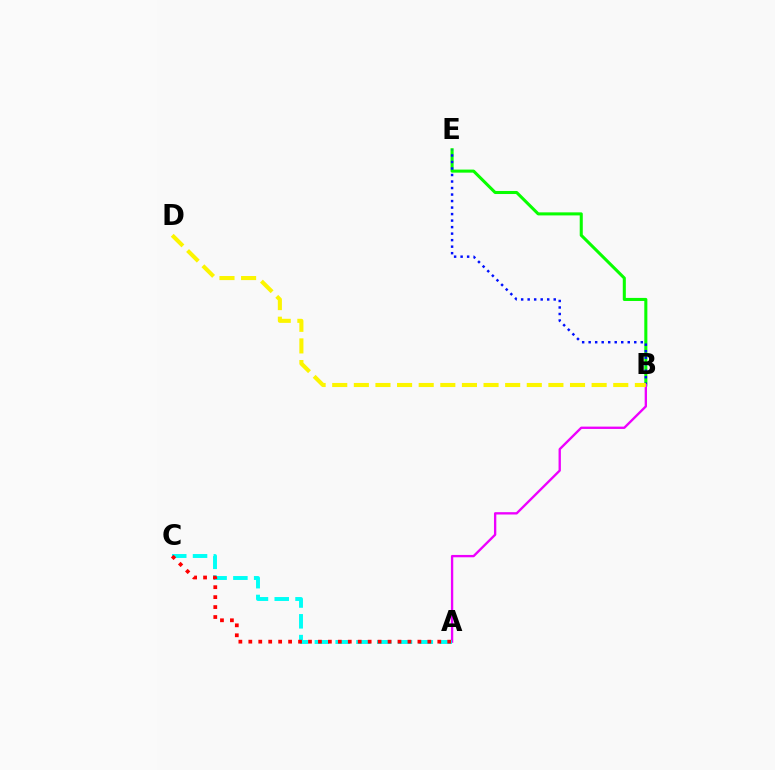{('B', 'E'): [{'color': '#08ff00', 'line_style': 'solid', 'thickness': 2.2}, {'color': '#0010ff', 'line_style': 'dotted', 'thickness': 1.77}], ('A', 'B'): [{'color': '#ee00ff', 'line_style': 'solid', 'thickness': 1.69}], ('A', 'C'): [{'color': '#00fff6', 'line_style': 'dashed', 'thickness': 2.82}, {'color': '#ff0000', 'line_style': 'dotted', 'thickness': 2.7}], ('B', 'D'): [{'color': '#fcf500', 'line_style': 'dashed', 'thickness': 2.94}]}